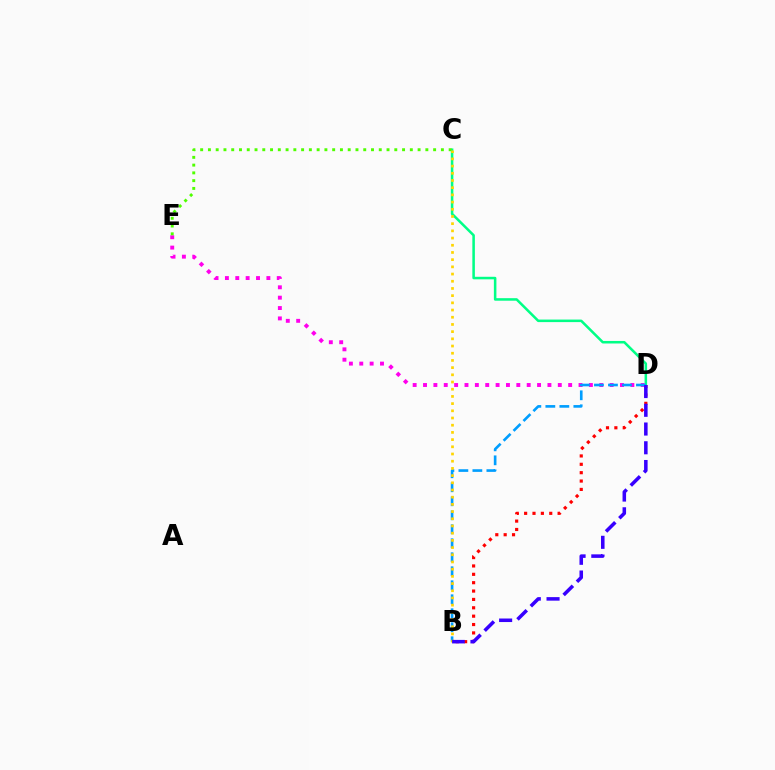{('C', 'D'): [{'color': '#00ff86', 'line_style': 'solid', 'thickness': 1.83}], ('D', 'E'): [{'color': '#ff00ed', 'line_style': 'dotted', 'thickness': 2.82}], ('B', 'D'): [{'color': '#ff0000', 'line_style': 'dotted', 'thickness': 2.27}, {'color': '#009eff', 'line_style': 'dashed', 'thickness': 1.9}, {'color': '#3700ff', 'line_style': 'dashed', 'thickness': 2.55}], ('C', 'E'): [{'color': '#4fff00', 'line_style': 'dotted', 'thickness': 2.11}], ('B', 'C'): [{'color': '#ffd500', 'line_style': 'dotted', 'thickness': 1.96}]}